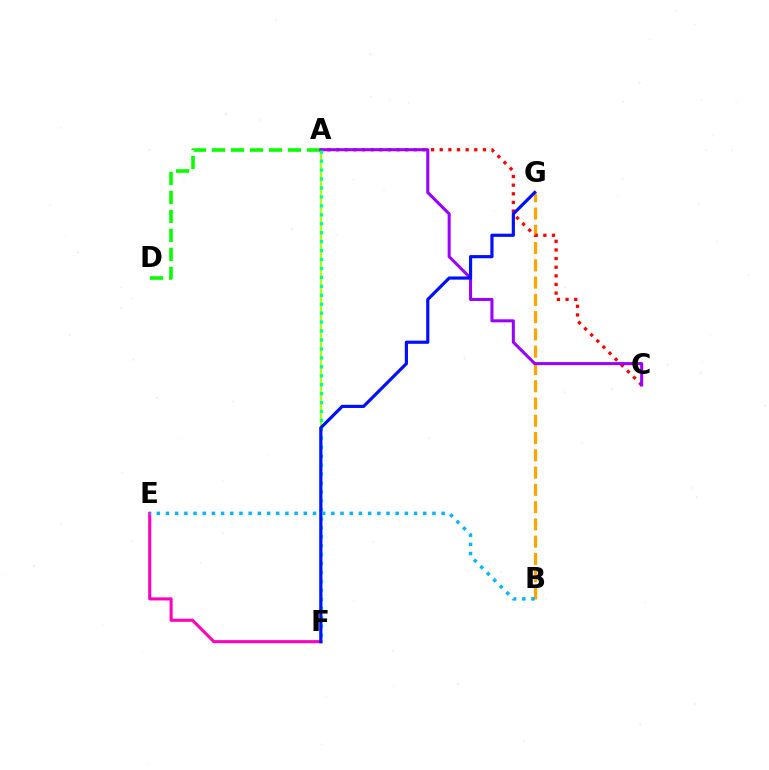{('A', 'F'): [{'color': '#b3ff00', 'line_style': 'solid', 'thickness': 1.62}, {'color': '#00ff9d', 'line_style': 'dotted', 'thickness': 2.43}], ('A', 'D'): [{'color': '#08ff00', 'line_style': 'dashed', 'thickness': 2.58}], ('B', 'G'): [{'color': '#ffa500', 'line_style': 'dashed', 'thickness': 2.35}], ('A', 'C'): [{'color': '#ff0000', 'line_style': 'dotted', 'thickness': 2.35}, {'color': '#9b00ff', 'line_style': 'solid', 'thickness': 2.19}], ('E', 'F'): [{'color': '#ff00bd', 'line_style': 'solid', 'thickness': 2.21}], ('F', 'G'): [{'color': '#0010ff', 'line_style': 'solid', 'thickness': 2.29}], ('B', 'E'): [{'color': '#00b5ff', 'line_style': 'dotted', 'thickness': 2.5}]}